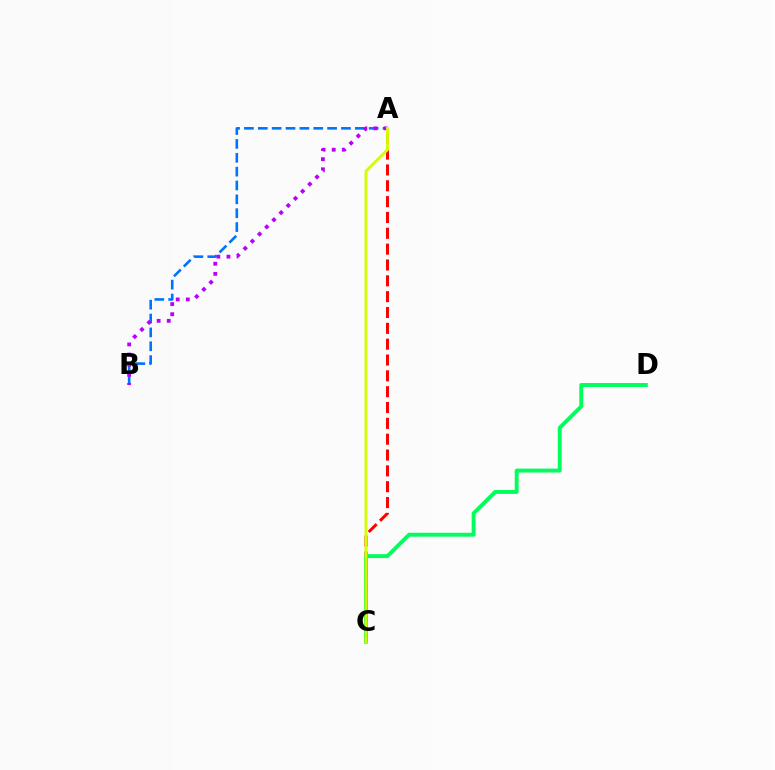{('A', 'B'): [{'color': '#0074ff', 'line_style': 'dashed', 'thickness': 1.88}, {'color': '#b900ff', 'line_style': 'dotted', 'thickness': 2.75}], ('A', 'C'): [{'color': '#ff0000', 'line_style': 'dashed', 'thickness': 2.15}, {'color': '#d1ff00', 'line_style': 'solid', 'thickness': 2.05}], ('C', 'D'): [{'color': '#00ff5c', 'line_style': 'solid', 'thickness': 2.82}]}